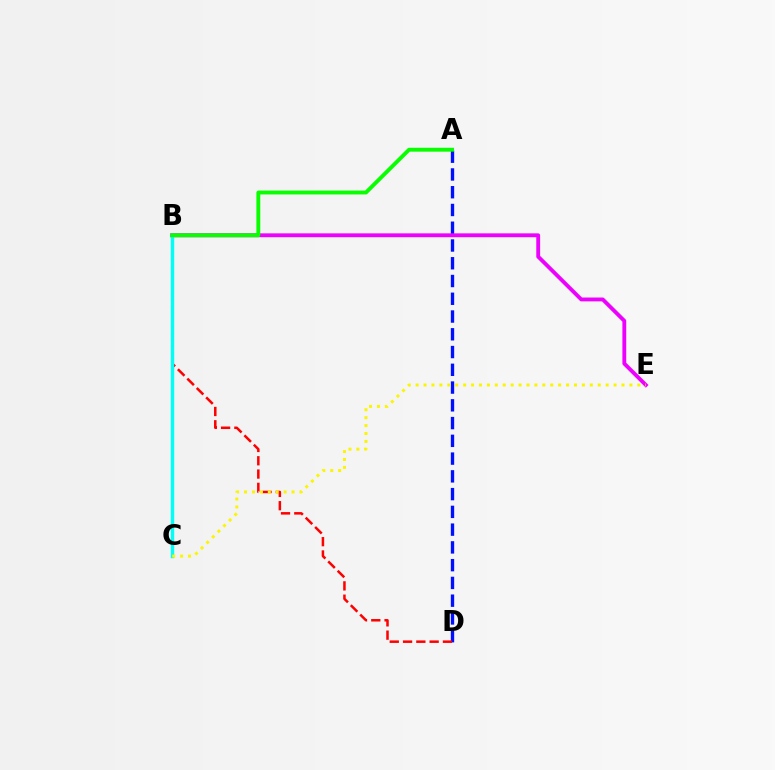{('A', 'D'): [{'color': '#0010ff', 'line_style': 'dashed', 'thickness': 2.41}], ('B', 'E'): [{'color': '#ee00ff', 'line_style': 'solid', 'thickness': 2.77}], ('B', 'D'): [{'color': '#ff0000', 'line_style': 'dashed', 'thickness': 1.81}], ('B', 'C'): [{'color': '#00fff6', 'line_style': 'solid', 'thickness': 2.47}], ('A', 'B'): [{'color': '#08ff00', 'line_style': 'solid', 'thickness': 2.79}], ('C', 'E'): [{'color': '#fcf500', 'line_style': 'dotted', 'thickness': 2.15}]}